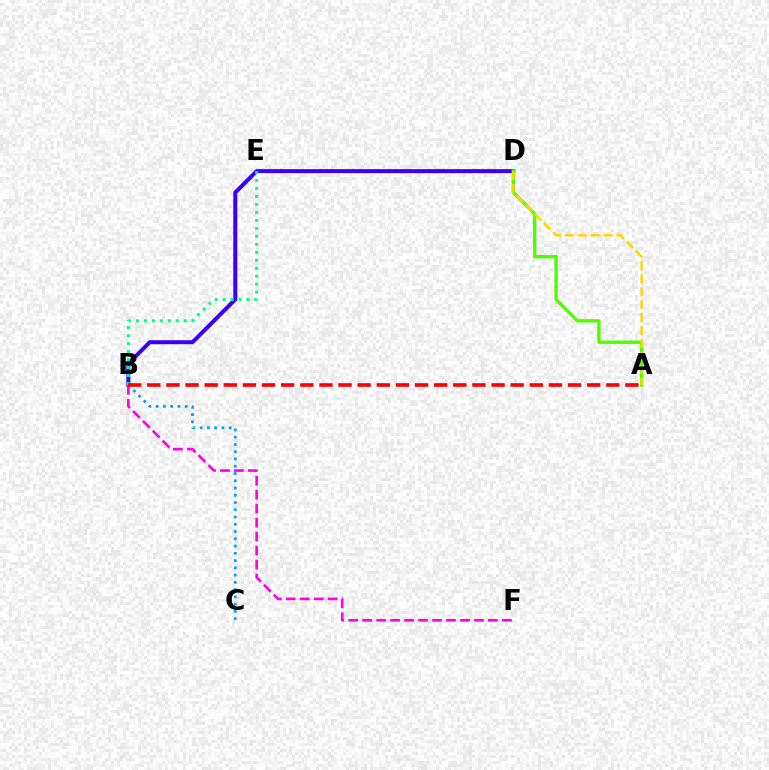{('B', 'D'): [{'color': '#3700ff', 'line_style': 'solid', 'thickness': 2.87}], ('B', 'F'): [{'color': '#ff00ed', 'line_style': 'dashed', 'thickness': 1.9}], ('A', 'D'): [{'color': '#4fff00', 'line_style': 'solid', 'thickness': 2.4}, {'color': '#ffd500', 'line_style': 'dashed', 'thickness': 1.76}], ('B', 'E'): [{'color': '#00ff86', 'line_style': 'dotted', 'thickness': 2.16}], ('B', 'C'): [{'color': '#009eff', 'line_style': 'dotted', 'thickness': 1.97}], ('A', 'B'): [{'color': '#ff0000', 'line_style': 'dashed', 'thickness': 2.6}]}